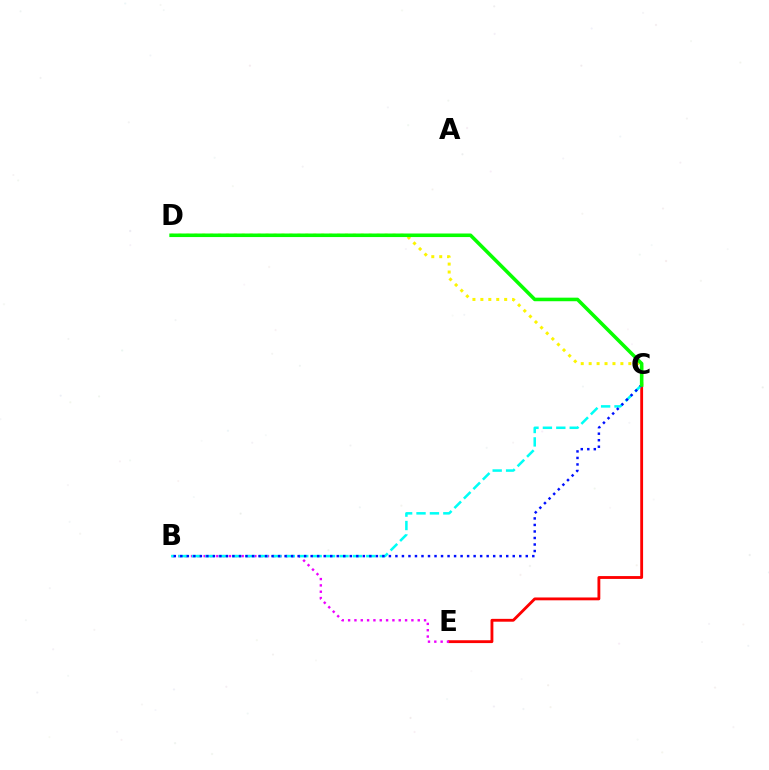{('C', 'E'): [{'color': '#ff0000', 'line_style': 'solid', 'thickness': 2.05}], ('C', 'D'): [{'color': '#fcf500', 'line_style': 'dotted', 'thickness': 2.16}, {'color': '#08ff00', 'line_style': 'solid', 'thickness': 2.56}], ('B', 'E'): [{'color': '#ee00ff', 'line_style': 'dotted', 'thickness': 1.72}], ('B', 'C'): [{'color': '#00fff6', 'line_style': 'dashed', 'thickness': 1.82}, {'color': '#0010ff', 'line_style': 'dotted', 'thickness': 1.77}]}